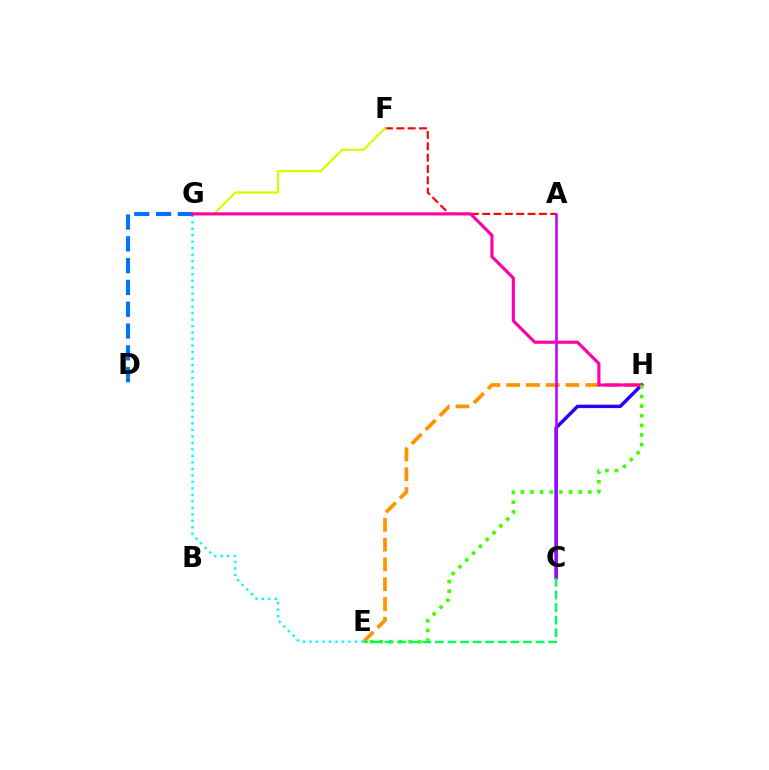{('A', 'F'): [{'color': '#ff0000', 'line_style': 'dashed', 'thickness': 1.54}], ('E', 'H'): [{'color': '#ff9400', 'line_style': 'dashed', 'thickness': 2.69}, {'color': '#3dff00', 'line_style': 'dotted', 'thickness': 2.62}], ('C', 'H'): [{'color': '#2500ff', 'line_style': 'solid', 'thickness': 2.46}], ('E', 'G'): [{'color': '#00fff6', 'line_style': 'dotted', 'thickness': 1.76}], ('D', 'G'): [{'color': '#0074ff', 'line_style': 'dashed', 'thickness': 2.96}], ('A', 'C'): [{'color': '#b900ff', 'line_style': 'solid', 'thickness': 1.81}], ('F', 'G'): [{'color': '#d1ff00', 'line_style': 'solid', 'thickness': 1.62}], ('G', 'H'): [{'color': '#ff00ac', 'line_style': 'solid', 'thickness': 2.25}], ('C', 'E'): [{'color': '#00ff5c', 'line_style': 'dashed', 'thickness': 1.71}]}